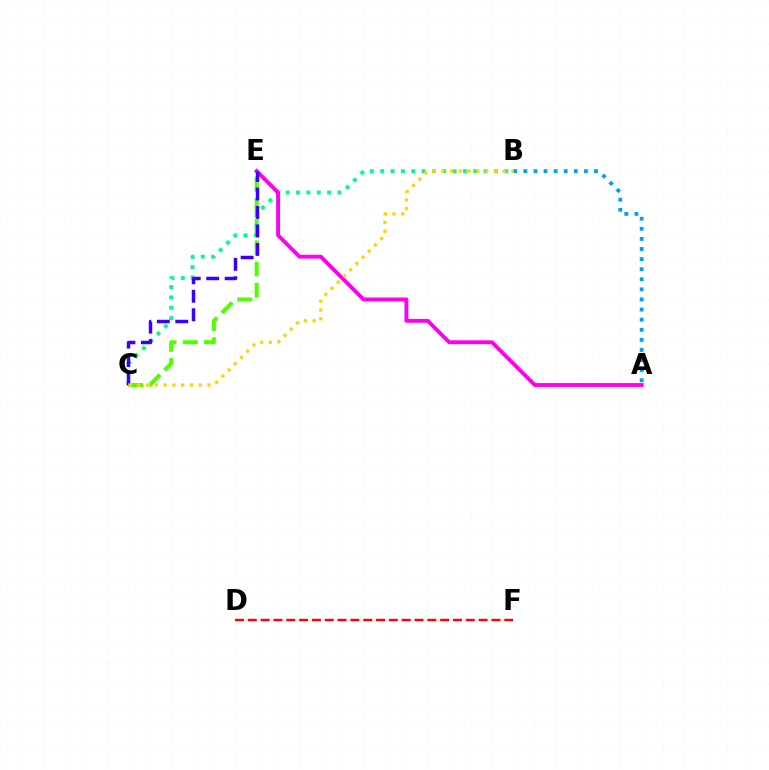{('C', 'E'): [{'color': '#4fff00', 'line_style': 'dashed', 'thickness': 2.88}, {'color': '#3700ff', 'line_style': 'dashed', 'thickness': 2.51}], ('D', 'F'): [{'color': '#ff0000', 'line_style': 'dashed', 'thickness': 1.74}], ('B', 'C'): [{'color': '#00ff86', 'line_style': 'dotted', 'thickness': 2.81}, {'color': '#ffd500', 'line_style': 'dotted', 'thickness': 2.39}], ('A', 'B'): [{'color': '#009eff', 'line_style': 'dotted', 'thickness': 2.74}], ('A', 'E'): [{'color': '#ff00ed', 'line_style': 'solid', 'thickness': 2.8}]}